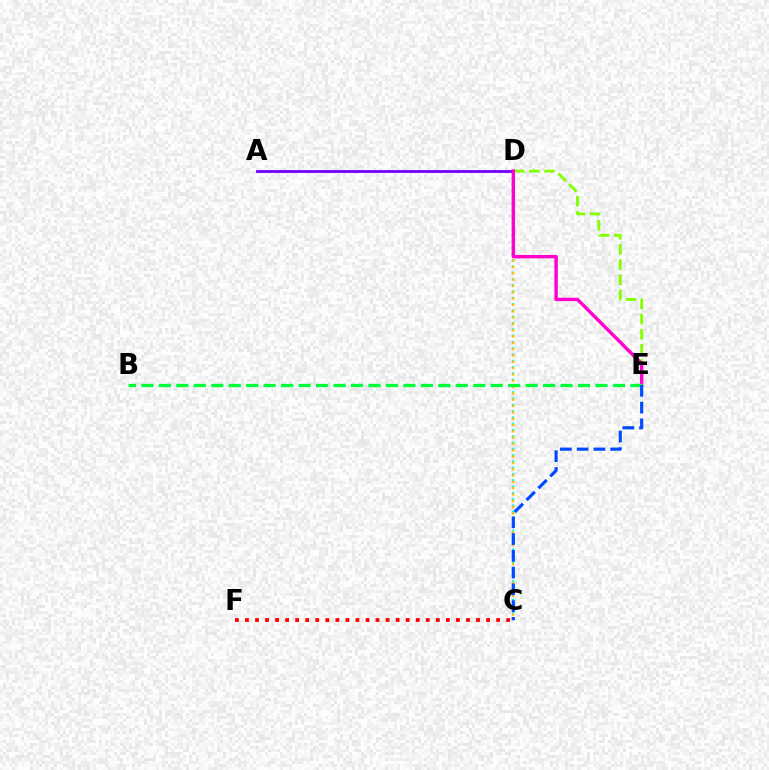{('D', 'E'): [{'color': '#84ff00', 'line_style': 'dashed', 'thickness': 2.06}, {'color': '#ff00cf', 'line_style': 'solid', 'thickness': 2.44}], ('C', 'D'): [{'color': '#00fff6', 'line_style': 'dotted', 'thickness': 1.71}, {'color': '#ffbd00', 'line_style': 'dotted', 'thickness': 1.72}], ('A', 'D'): [{'color': '#7200ff', 'line_style': 'solid', 'thickness': 2.02}], ('C', 'F'): [{'color': '#ff0000', 'line_style': 'dotted', 'thickness': 2.73}], ('B', 'E'): [{'color': '#00ff39', 'line_style': 'dashed', 'thickness': 2.37}], ('C', 'E'): [{'color': '#004bff', 'line_style': 'dashed', 'thickness': 2.28}]}